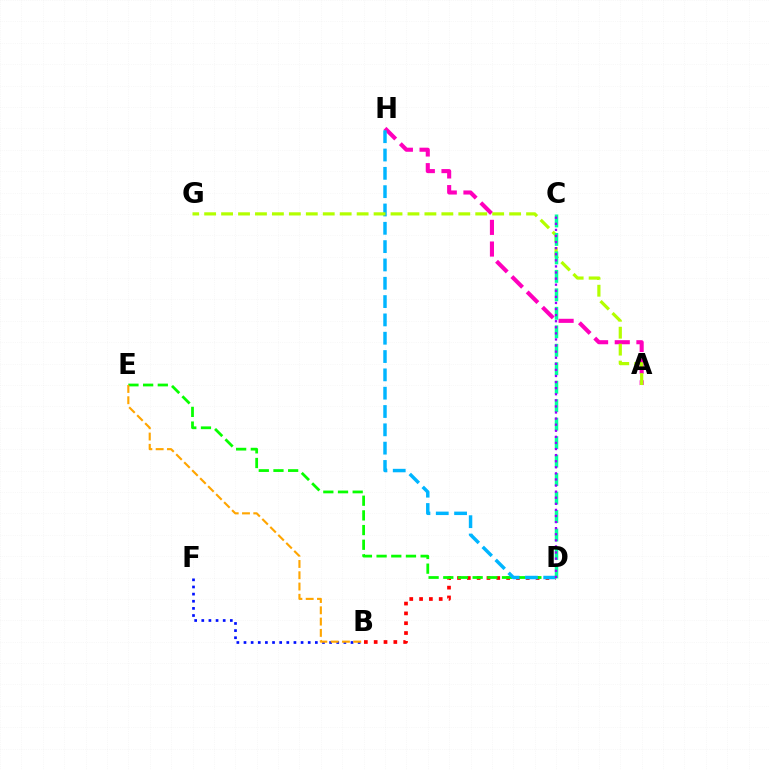{('A', 'H'): [{'color': '#ff00bd', 'line_style': 'dashed', 'thickness': 2.94}], ('B', 'D'): [{'color': '#ff0000', 'line_style': 'dotted', 'thickness': 2.67}], ('D', 'E'): [{'color': '#08ff00', 'line_style': 'dashed', 'thickness': 1.99}], ('D', 'H'): [{'color': '#00b5ff', 'line_style': 'dashed', 'thickness': 2.49}], ('A', 'G'): [{'color': '#b3ff00', 'line_style': 'dashed', 'thickness': 2.3}], ('C', 'D'): [{'color': '#00ff9d', 'line_style': 'dashed', 'thickness': 2.51}, {'color': '#9b00ff', 'line_style': 'dotted', 'thickness': 1.65}], ('B', 'F'): [{'color': '#0010ff', 'line_style': 'dotted', 'thickness': 1.94}], ('B', 'E'): [{'color': '#ffa500', 'line_style': 'dashed', 'thickness': 1.53}]}